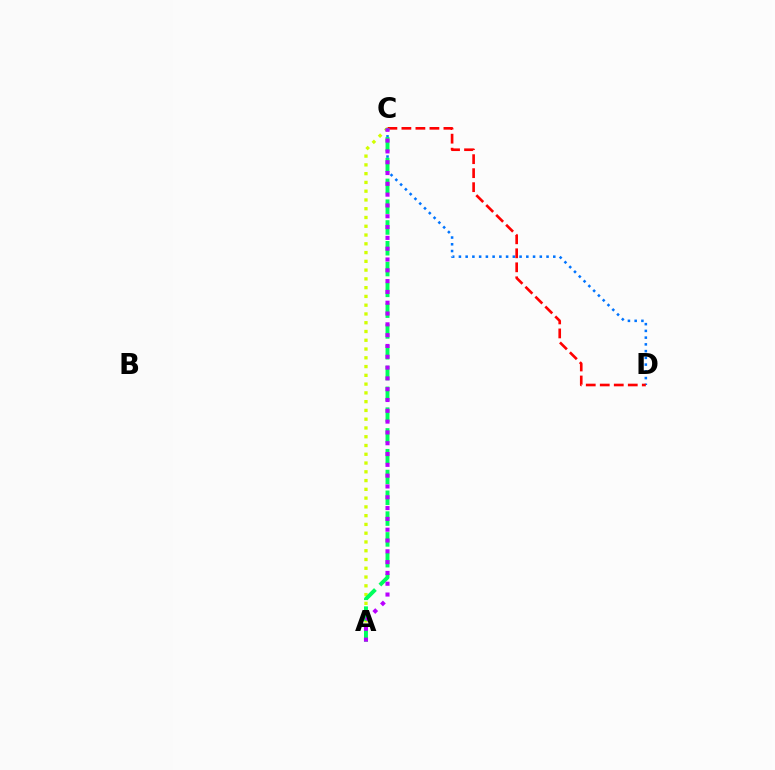{('A', 'C'): [{'color': '#d1ff00', 'line_style': 'dotted', 'thickness': 2.38}, {'color': '#00ff5c', 'line_style': 'dashed', 'thickness': 2.82}, {'color': '#b900ff', 'line_style': 'dotted', 'thickness': 2.94}], ('C', 'D'): [{'color': '#0074ff', 'line_style': 'dotted', 'thickness': 1.83}, {'color': '#ff0000', 'line_style': 'dashed', 'thickness': 1.9}]}